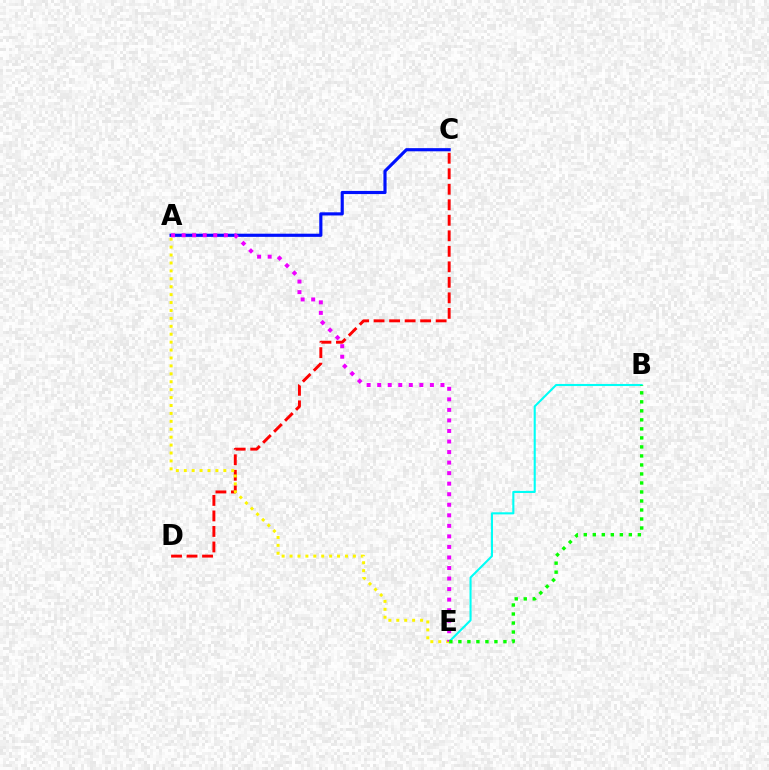{('B', 'E'): [{'color': '#00fff6', 'line_style': 'solid', 'thickness': 1.51}, {'color': '#08ff00', 'line_style': 'dotted', 'thickness': 2.45}], ('C', 'D'): [{'color': '#ff0000', 'line_style': 'dashed', 'thickness': 2.11}], ('A', 'C'): [{'color': '#0010ff', 'line_style': 'solid', 'thickness': 2.27}], ('A', 'E'): [{'color': '#fcf500', 'line_style': 'dotted', 'thickness': 2.15}, {'color': '#ee00ff', 'line_style': 'dotted', 'thickness': 2.86}]}